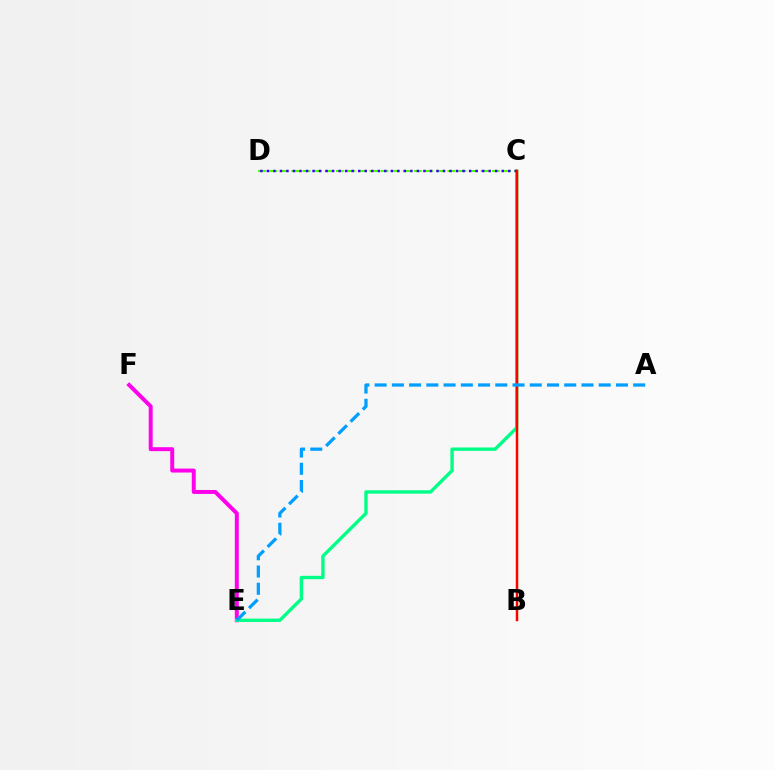{('C', 'D'): [{'color': '#4fff00', 'line_style': 'dashed', 'thickness': 1.51}, {'color': '#3700ff', 'line_style': 'dotted', 'thickness': 1.77}], ('E', 'F'): [{'color': '#ff00ed', 'line_style': 'solid', 'thickness': 2.85}], ('C', 'E'): [{'color': '#00ff86', 'line_style': 'solid', 'thickness': 2.43}], ('B', 'C'): [{'color': '#ffd500', 'line_style': 'solid', 'thickness': 1.6}, {'color': '#ff0000', 'line_style': 'solid', 'thickness': 1.75}], ('A', 'E'): [{'color': '#009eff', 'line_style': 'dashed', 'thickness': 2.34}]}